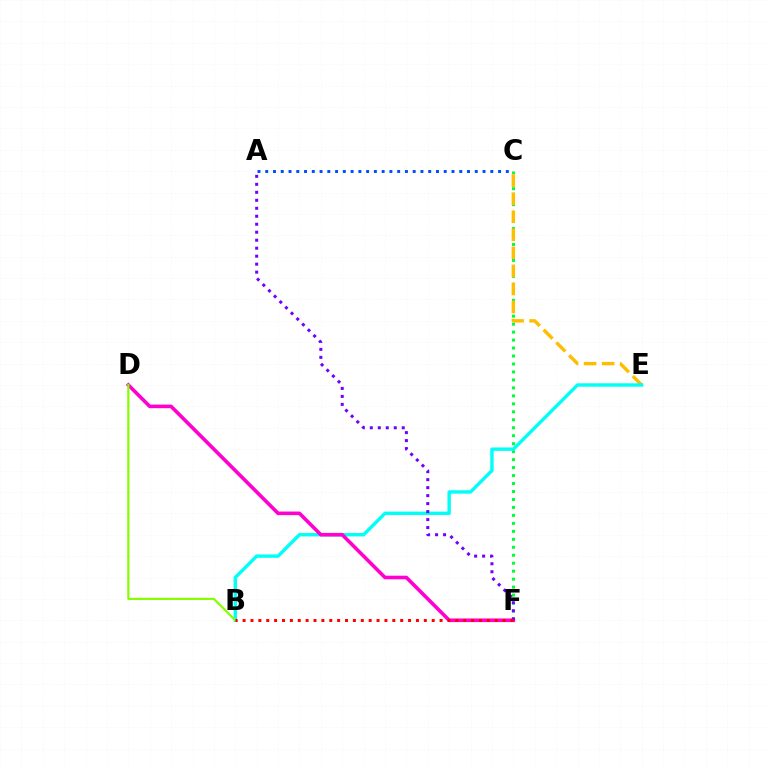{('C', 'F'): [{'color': '#00ff39', 'line_style': 'dotted', 'thickness': 2.17}], ('C', 'E'): [{'color': '#ffbd00', 'line_style': 'dashed', 'thickness': 2.45}], ('A', 'C'): [{'color': '#004bff', 'line_style': 'dotted', 'thickness': 2.11}], ('B', 'E'): [{'color': '#00fff6', 'line_style': 'solid', 'thickness': 2.45}], ('D', 'F'): [{'color': '#ff00cf', 'line_style': 'solid', 'thickness': 2.6}], ('A', 'F'): [{'color': '#7200ff', 'line_style': 'dotted', 'thickness': 2.17}], ('B', 'D'): [{'color': '#84ff00', 'line_style': 'solid', 'thickness': 1.57}], ('B', 'F'): [{'color': '#ff0000', 'line_style': 'dotted', 'thickness': 2.14}]}